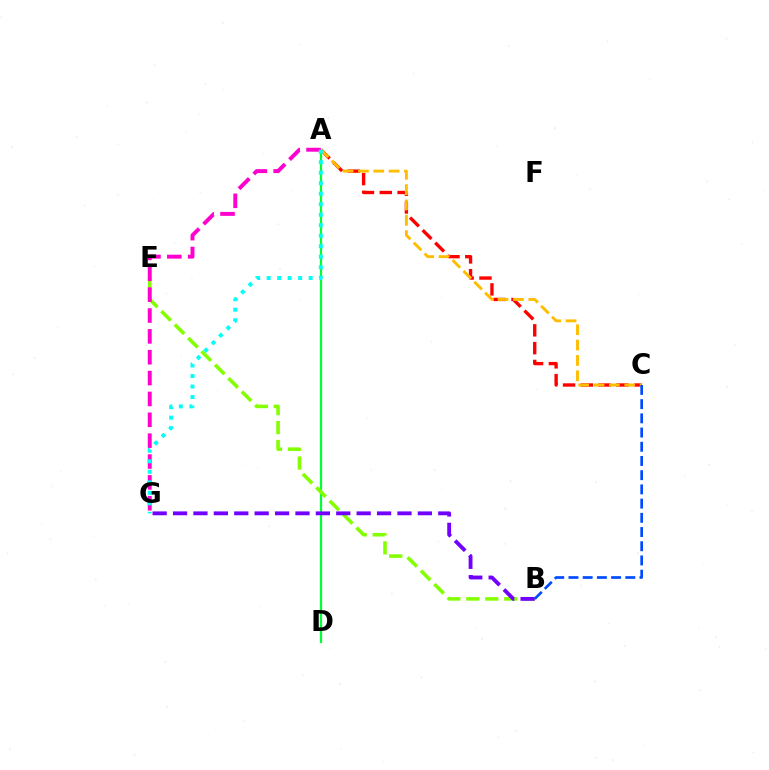{('A', 'C'): [{'color': '#ff0000', 'line_style': 'dashed', 'thickness': 2.42}, {'color': '#ffbd00', 'line_style': 'dashed', 'thickness': 2.09}], ('A', 'D'): [{'color': '#00ff39', 'line_style': 'solid', 'thickness': 1.61}], ('B', 'E'): [{'color': '#84ff00', 'line_style': 'dashed', 'thickness': 2.58}], ('B', 'G'): [{'color': '#7200ff', 'line_style': 'dashed', 'thickness': 2.77}], ('B', 'C'): [{'color': '#004bff', 'line_style': 'dashed', 'thickness': 1.93}], ('A', 'G'): [{'color': '#ff00cf', 'line_style': 'dashed', 'thickness': 2.83}, {'color': '#00fff6', 'line_style': 'dotted', 'thickness': 2.85}]}